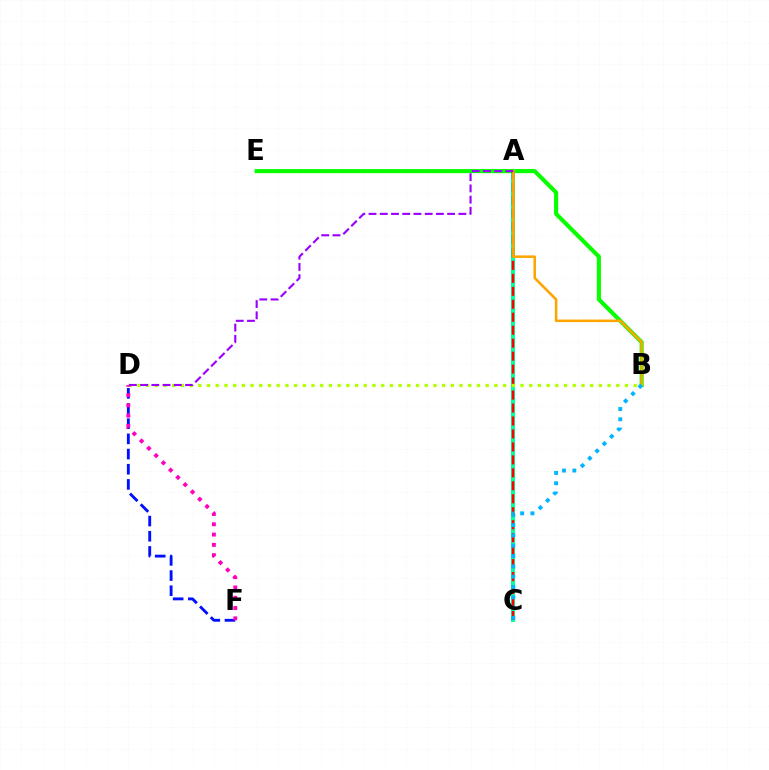{('A', 'C'): [{'color': '#00ff9d', 'line_style': 'solid', 'thickness': 2.9}, {'color': '#ff0000', 'line_style': 'dashed', 'thickness': 1.76}], ('B', 'E'): [{'color': '#08ff00', 'line_style': 'solid', 'thickness': 2.96}], ('D', 'F'): [{'color': '#0010ff', 'line_style': 'dashed', 'thickness': 2.06}, {'color': '#ff00bd', 'line_style': 'dotted', 'thickness': 2.8}], ('A', 'B'): [{'color': '#ffa500', 'line_style': 'solid', 'thickness': 1.84}], ('B', 'D'): [{'color': '#b3ff00', 'line_style': 'dotted', 'thickness': 2.37}], ('B', 'C'): [{'color': '#00b5ff', 'line_style': 'dotted', 'thickness': 2.8}], ('A', 'D'): [{'color': '#9b00ff', 'line_style': 'dashed', 'thickness': 1.53}]}